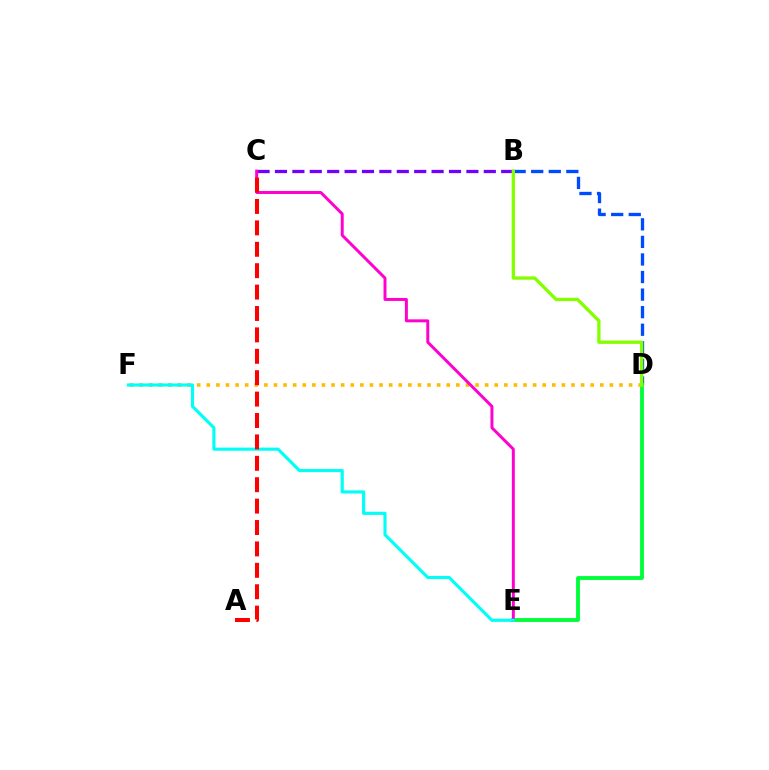{('B', 'D'): [{'color': '#004bff', 'line_style': 'dashed', 'thickness': 2.39}, {'color': '#84ff00', 'line_style': 'solid', 'thickness': 2.39}], ('D', 'E'): [{'color': '#00ff39', 'line_style': 'solid', 'thickness': 2.78}], ('D', 'F'): [{'color': '#ffbd00', 'line_style': 'dotted', 'thickness': 2.61}], ('B', 'C'): [{'color': '#7200ff', 'line_style': 'dashed', 'thickness': 2.36}], ('C', 'E'): [{'color': '#ff00cf', 'line_style': 'solid', 'thickness': 2.13}], ('E', 'F'): [{'color': '#00fff6', 'line_style': 'solid', 'thickness': 2.26}], ('A', 'C'): [{'color': '#ff0000', 'line_style': 'dashed', 'thickness': 2.91}]}